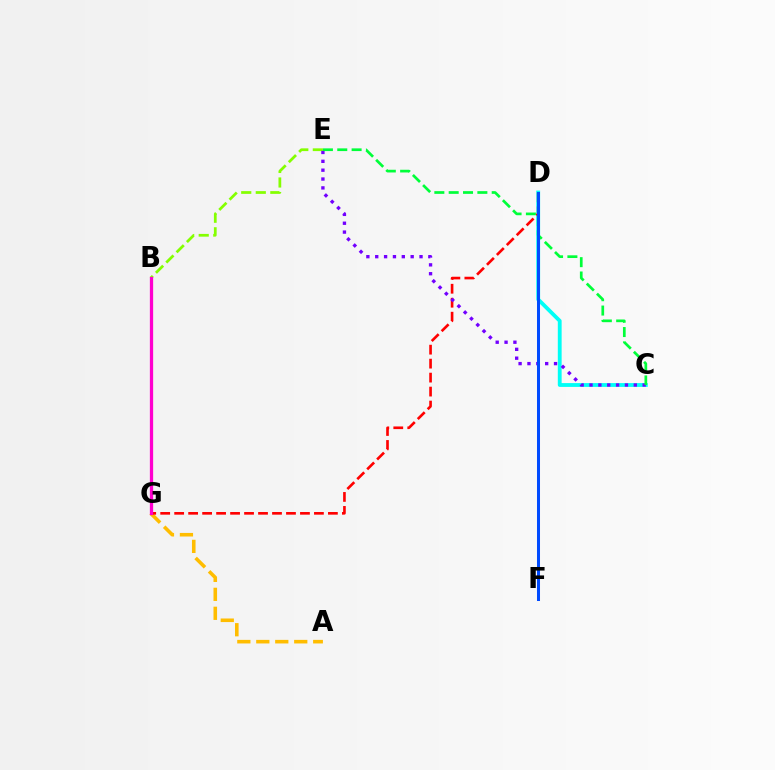{('B', 'E'): [{'color': '#84ff00', 'line_style': 'dashed', 'thickness': 1.98}], ('C', 'D'): [{'color': '#00fff6', 'line_style': 'solid', 'thickness': 2.75}], ('A', 'G'): [{'color': '#ffbd00', 'line_style': 'dashed', 'thickness': 2.58}], ('D', 'G'): [{'color': '#ff0000', 'line_style': 'dashed', 'thickness': 1.9}], ('C', 'E'): [{'color': '#7200ff', 'line_style': 'dotted', 'thickness': 2.41}, {'color': '#00ff39', 'line_style': 'dashed', 'thickness': 1.95}], ('B', 'G'): [{'color': '#ff00cf', 'line_style': 'solid', 'thickness': 2.36}], ('D', 'F'): [{'color': '#004bff', 'line_style': 'solid', 'thickness': 2.17}]}